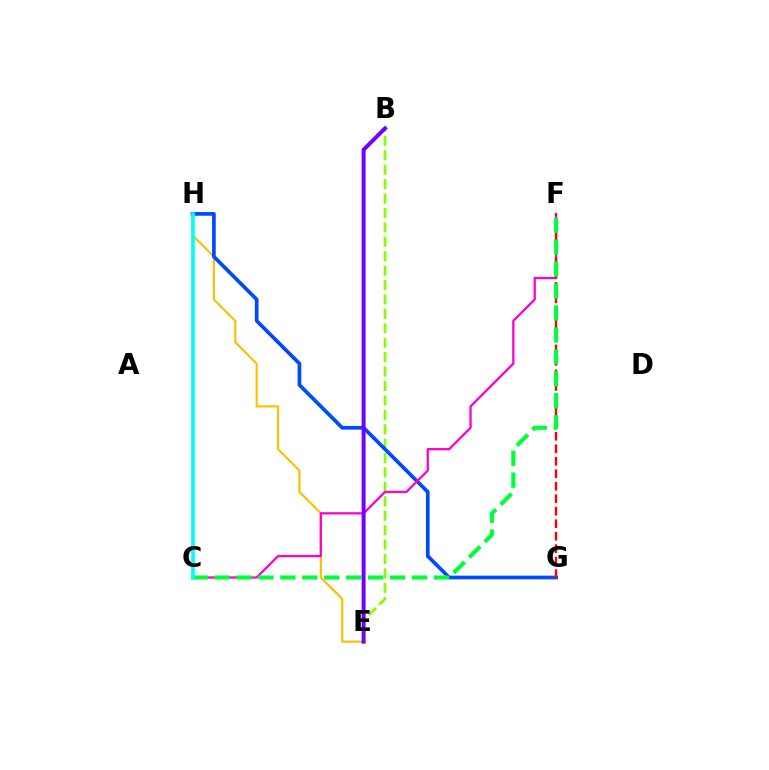{('E', 'H'): [{'color': '#ffbd00', 'line_style': 'solid', 'thickness': 1.52}], ('B', 'E'): [{'color': '#84ff00', 'line_style': 'dashed', 'thickness': 1.96}, {'color': '#7200ff', 'line_style': 'solid', 'thickness': 2.85}], ('G', 'H'): [{'color': '#004bff', 'line_style': 'solid', 'thickness': 2.67}], ('C', 'F'): [{'color': '#ff00cf', 'line_style': 'solid', 'thickness': 1.65}, {'color': '#00ff39', 'line_style': 'dashed', 'thickness': 2.98}], ('F', 'G'): [{'color': '#ff0000', 'line_style': 'dashed', 'thickness': 1.7}], ('C', 'H'): [{'color': '#00fff6', 'line_style': 'solid', 'thickness': 2.63}]}